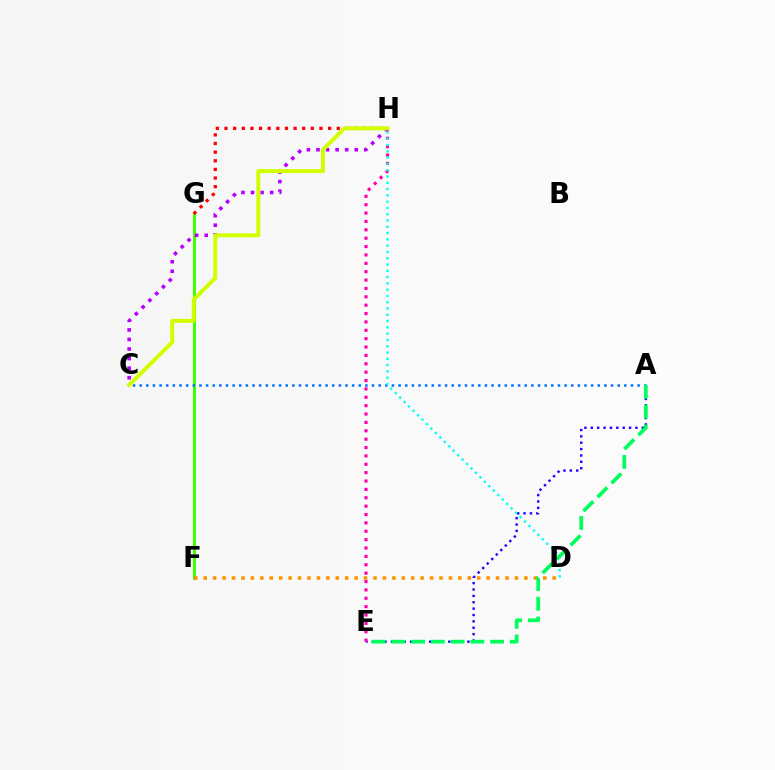{('F', 'G'): [{'color': '#3dff00', 'line_style': 'solid', 'thickness': 2.11}], ('A', 'C'): [{'color': '#0074ff', 'line_style': 'dotted', 'thickness': 1.8}], ('A', 'E'): [{'color': '#2500ff', 'line_style': 'dotted', 'thickness': 1.73}, {'color': '#00ff5c', 'line_style': 'dashed', 'thickness': 2.68}], ('C', 'H'): [{'color': '#b900ff', 'line_style': 'dotted', 'thickness': 2.6}, {'color': '#d1ff00', 'line_style': 'solid', 'thickness': 2.87}], ('E', 'H'): [{'color': '#ff00ac', 'line_style': 'dotted', 'thickness': 2.28}], ('G', 'H'): [{'color': '#ff0000', 'line_style': 'dotted', 'thickness': 2.35}], ('D', 'H'): [{'color': '#00fff6', 'line_style': 'dotted', 'thickness': 1.71}], ('D', 'F'): [{'color': '#ff9400', 'line_style': 'dotted', 'thickness': 2.56}]}